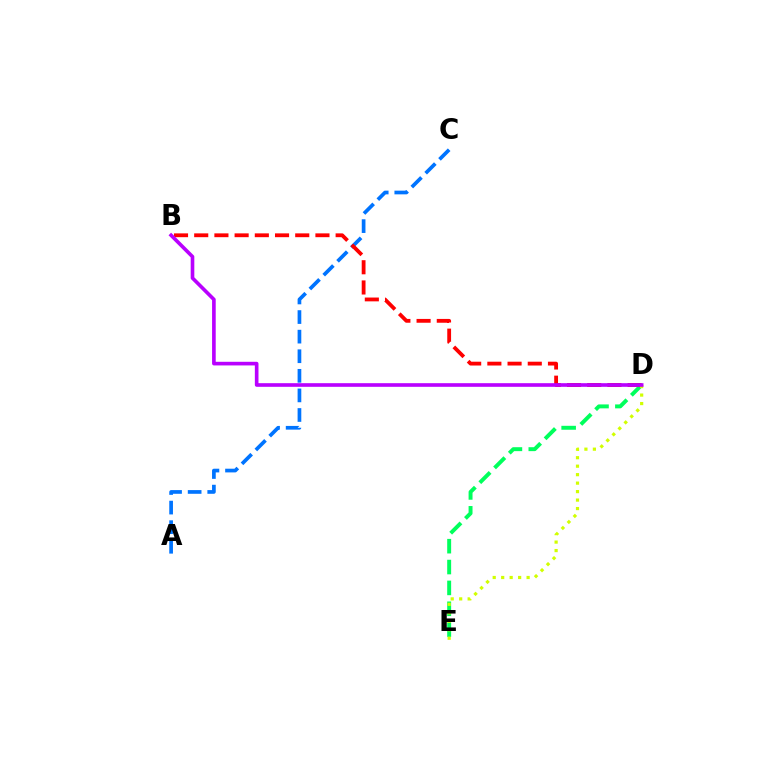{('D', 'E'): [{'color': '#00ff5c', 'line_style': 'dashed', 'thickness': 2.83}, {'color': '#d1ff00', 'line_style': 'dotted', 'thickness': 2.3}], ('A', 'C'): [{'color': '#0074ff', 'line_style': 'dashed', 'thickness': 2.66}], ('B', 'D'): [{'color': '#ff0000', 'line_style': 'dashed', 'thickness': 2.74}, {'color': '#b900ff', 'line_style': 'solid', 'thickness': 2.62}]}